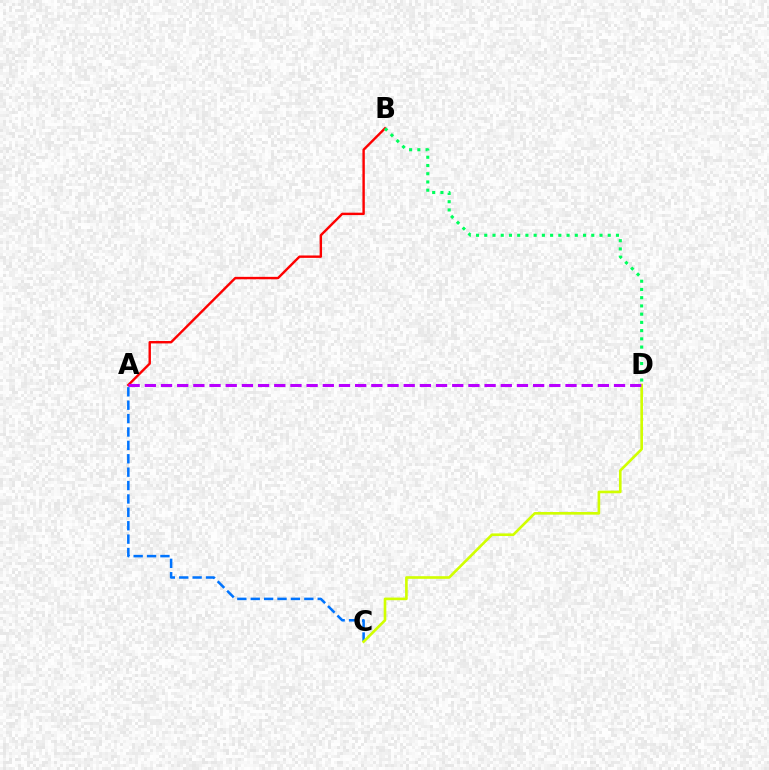{('A', 'C'): [{'color': '#0074ff', 'line_style': 'dashed', 'thickness': 1.82}], ('A', 'B'): [{'color': '#ff0000', 'line_style': 'solid', 'thickness': 1.74}], ('B', 'D'): [{'color': '#00ff5c', 'line_style': 'dotted', 'thickness': 2.24}], ('C', 'D'): [{'color': '#d1ff00', 'line_style': 'solid', 'thickness': 1.9}], ('A', 'D'): [{'color': '#b900ff', 'line_style': 'dashed', 'thickness': 2.2}]}